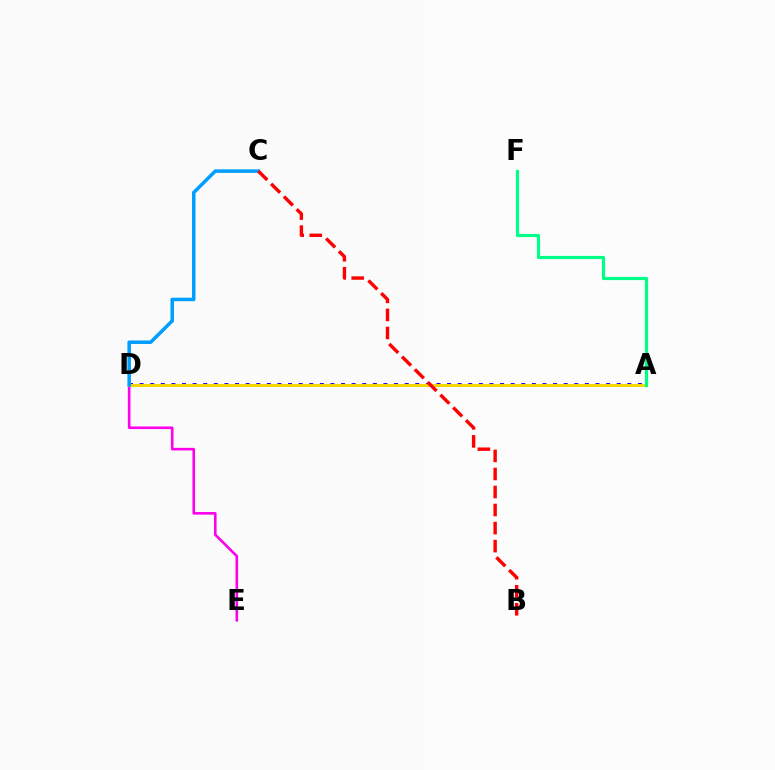{('D', 'E'): [{'color': '#ff00ed', 'line_style': 'solid', 'thickness': 1.88}], ('A', 'D'): [{'color': '#3700ff', 'line_style': 'dotted', 'thickness': 2.88}, {'color': '#4fff00', 'line_style': 'solid', 'thickness': 1.88}, {'color': '#ffd500', 'line_style': 'solid', 'thickness': 2.0}], ('A', 'F'): [{'color': '#00ff86', 'line_style': 'solid', 'thickness': 2.28}], ('C', 'D'): [{'color': '#009eff', 'line_style': 'solid', 'thickness': 2.54}], ('B', 'C'): [{'color': '#ff0000', 'line_style': 'dashed', 'thickness': 2.45}]}